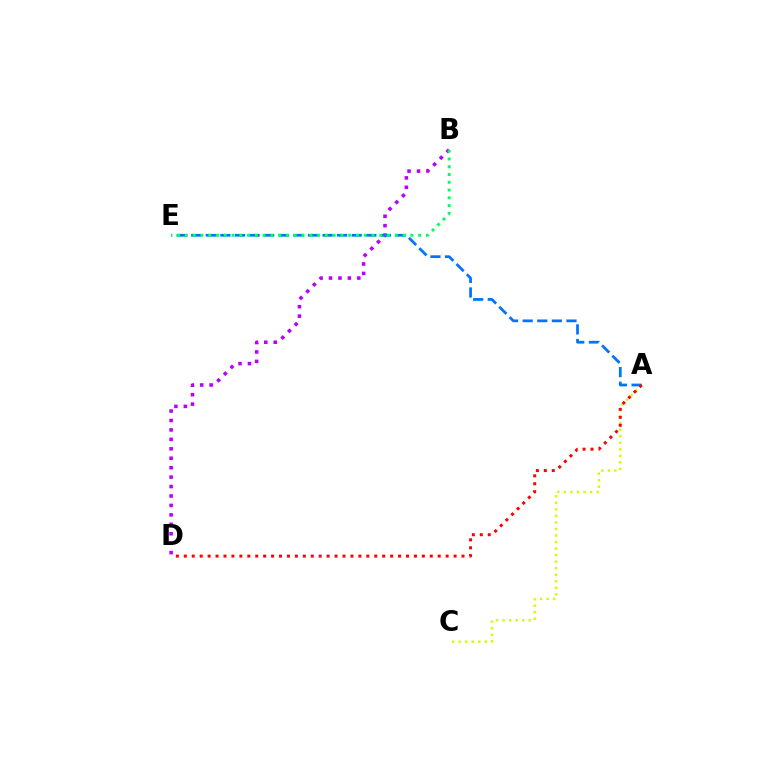{('A', 'C'): [{'color': '#d1ff00', 'line_style': 'dotted', 'thickness': 1.78}], ('B', 'D'): [{'color': '#b900ff', 'line_style': 'dotted', 'thickness': 2.56}], ('A', 'E'): [{'color': '#0074ff', 'line_style': 'dashed', 'thickness': 1.98}], ('A', 'D'): [{'color': '#ff0000', 'line_style': 'dotted', 'thickness': 2.16}], ('B', 'E'): [{'color': '#00ff5c', 'line_style': 'dotted', 'thickness': 2.11}]}